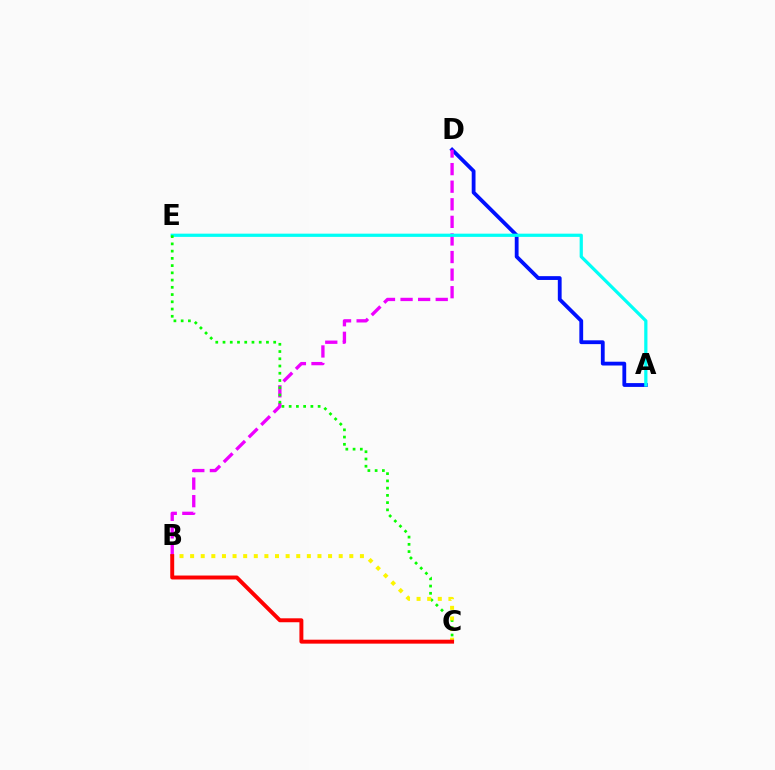{('A', 'D'): [{'color': '#0010ff', 'line_style': 'solid', 'thickness': 2.74}], ('B', 'D'): [{'color': '#ee00ff', 'line_style': 'dashed', 'thickness': 2.39}], ('A', 'E'): [{'color': '#00fff6', 'line_style': 'solid', 'thickness': 2.32}], ('C', 'E'): [{'color': '#08ff00', 'line_style': 'dotted', 'thickness': 1.97}], ('B', 'C'): [{'color': '#fcf500', 'line_style': 'dotted', 'thickness': 2.88}, {'color': '#ff0000', 'line_style': 'solid', 'thickness': 2.84}]}